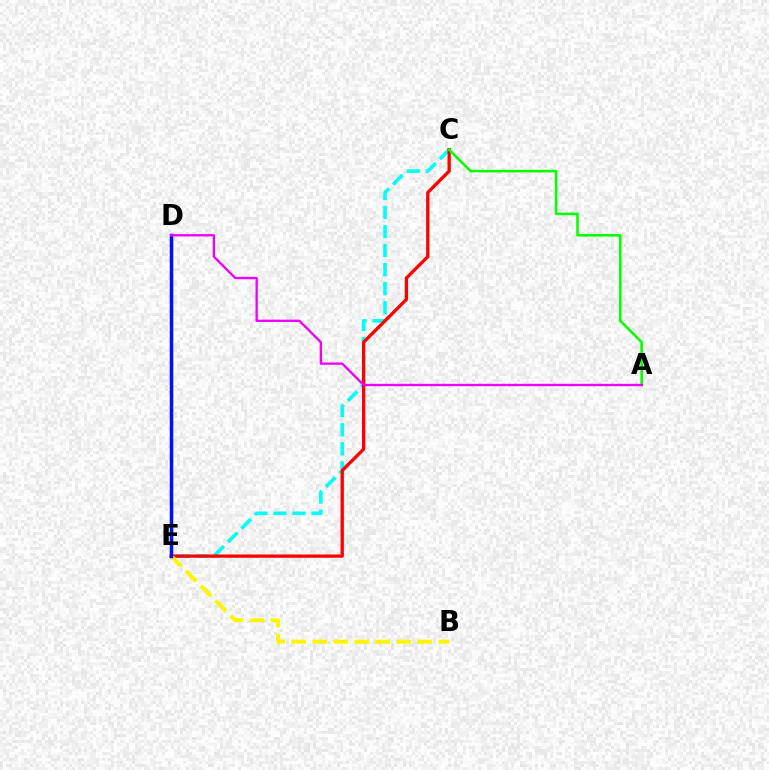{('C', 'E'): [{'color': '#00fff6', 'line_style': 'dashed', 'thickness': 2.59}, {'color': '#ff0000', 'line_style': 'solid', 'thickness': 2.37}], ('B', 'E'): [{'color': '#fcf500', 'line_style': 'dashed', 'thickness': 2.86}], ('A', 'C'): [{'color': '#08ff00', 'line_style': 'solid', 'thickness': 1.86}], ('D', 'E'): [{'color': '#0010ff', 'line_style': 'solid', 'thickness': 2.52}], ('A', 'D'): [{'color': '#ee00ff', 'line_style': 'solid', 'thickness': 1.67}]}